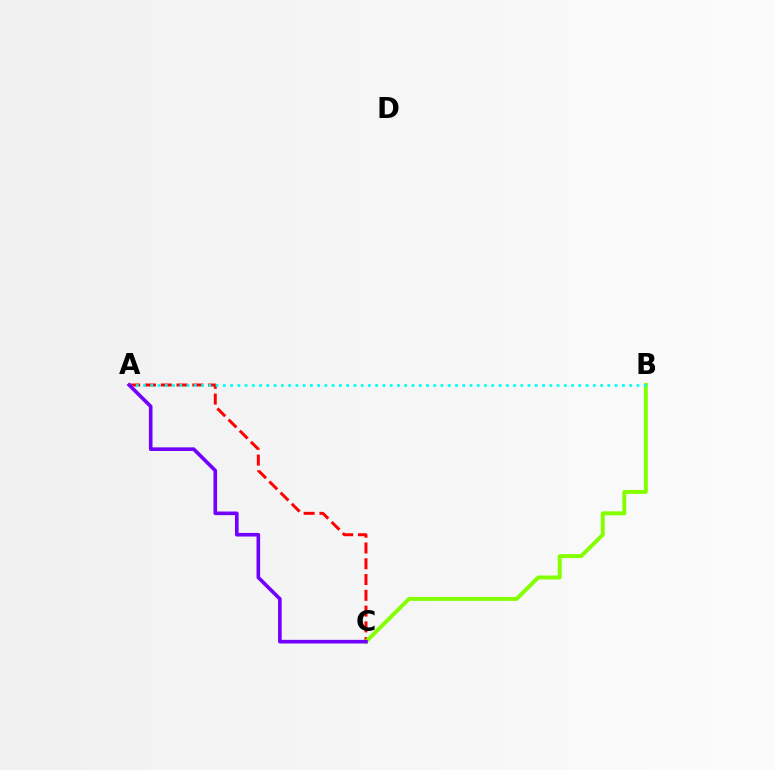{('A', 'C'): [{'color': '#ff0000', 'line_style': 'dashed', 'thickness': 2.14}, {'color': '#7200ff', 'line_style': 'solid', 'thickness': 2.61}], ('B', 'C'): [{'color': '#84ff00', 'line_style': 'solid', 'thickness': 2.84}], ('A', 'B'): [{'color': '#00fff6', 'line_style': 'dotted', 'thickness': 1.97}]}